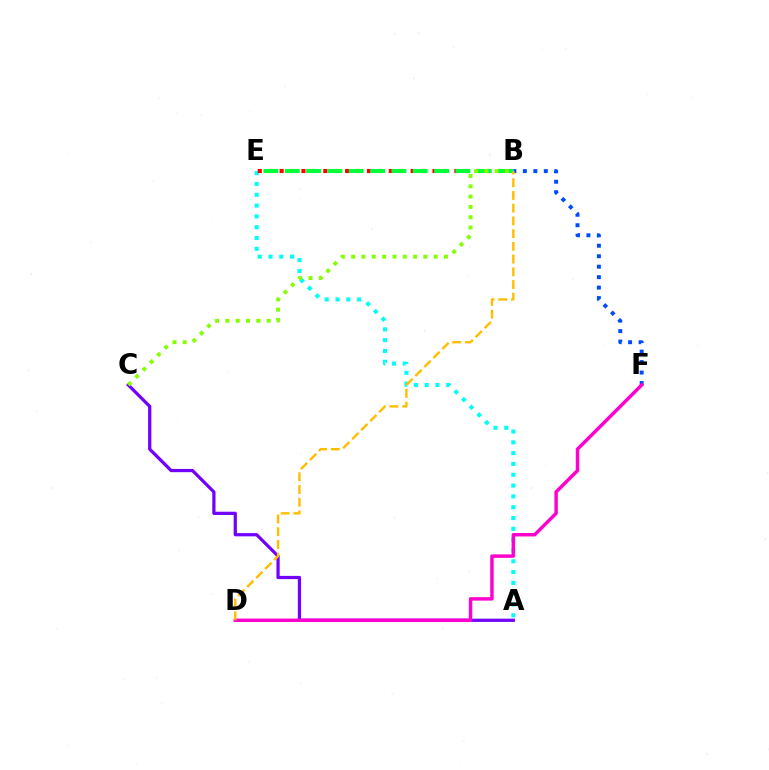{('B', 'F'): [{'color': '#004bff', 'line_style': 'dotted', 'thickness': 2.84}], ('A', 'E'): [{'color': '#00fff6', 'line_style': 'dotted', 'thickness': 2.94}], ('B', 'E'): [{'color': '#ff0000', 'line_style': 'dotted', 'thickness': 2.97}, {'color': '#00ff39', 'line_style': 'dashed', 'thickness': 2.9}], ('A', 'C'): [{'color': '#7200ff', 'line_style': 'solid', 'thickness': 2.32}], ('D', 'F'): [{'color': '#ff00cf', 'line_style': 'solid', 'thickness': 2.48}], ('B', 'C'): [{'color': '#84ff00', 'line_style': 'dotted', 'thickness': 2.8}], ('B', 'D'): [{'color': '#ffbd00', 'line_style': 'dashed', 'thickness': 1.73}]}